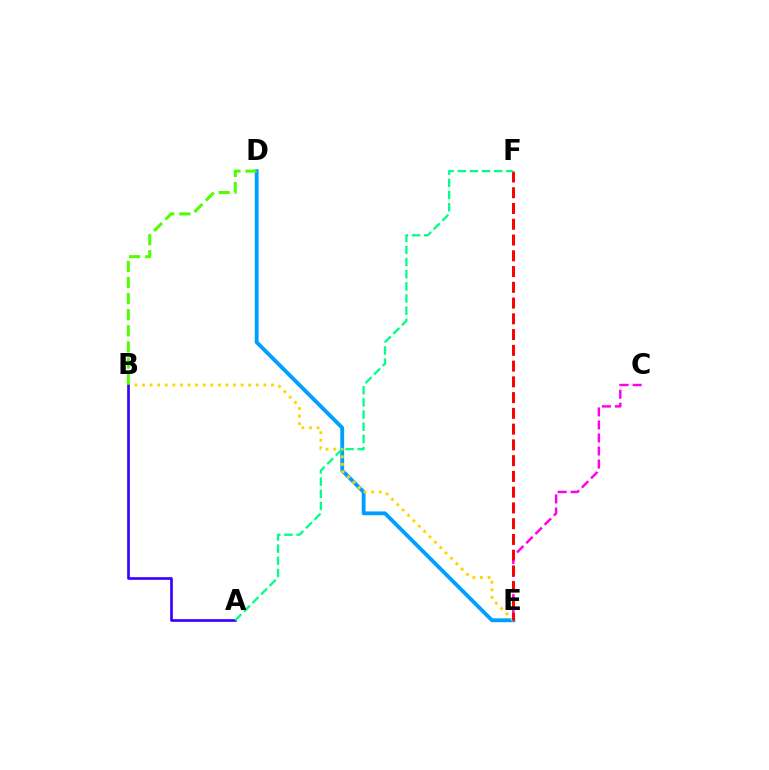{('D', 'E'): [{'color': '#009eff', 'line_style': 'solid', 'thickness': 2.78}], ('C', 'E'): [{'color': '#ff00ed', 'line_style': 'dashed', 'thickness': 1.77}], ('B', 'E'): [{'color': '#ffd500', 'line_style': 'dotted', 'thickness': 2.06}], ('E', 'F'): [{'color': '#ff0000', 'line_style': 'dashed', 'thickness': 2.14}], ('A', 'B'): [{'color': '#3700ff', 'line_style': 'solid', 'thickness': 1.92}], ('A', 'F'): [{'color': '#00ff86', 'line_style': 'dashed', 'thickness': 1.65}], ('B', 'D'): [{'color': '#4fff00', 'line_style': 'dashed', 'thickness': 2.19}]}